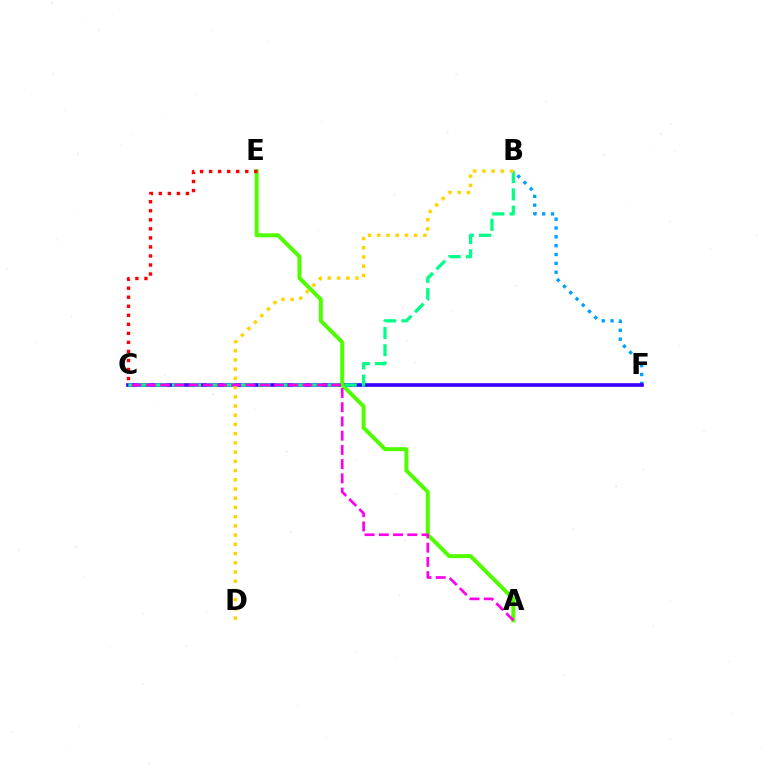{('B', 'F'): [{'color': '#009eff', 'line_style': 'dotted', 'thickness': 2.4}], ('C', 'F'): [{'color': '#3700ff', 'line_style': 'solid', 'thickness': 2.61}], ('A', 'E'): [{'color': '#4fff00', 'line_style': 'solid', 'thickness': 2.86}], ('C', 'E'): [{'color': '#ff0000', 'line_style': 'dotted', 'thickness': 2.46}], ('B', 'C'): [{'color': '#00ff86', 'line_style': 'dashed', 'thickness': 2.35}], ('B', 'D'): [{'color': '#ffd500', 'line_style': 'dotted', 'thickness': 2.51}], ('A', 'C'): [{'color': '#ff00ed', 'line_style': 'dashed', 'thickness': 1.93}]}